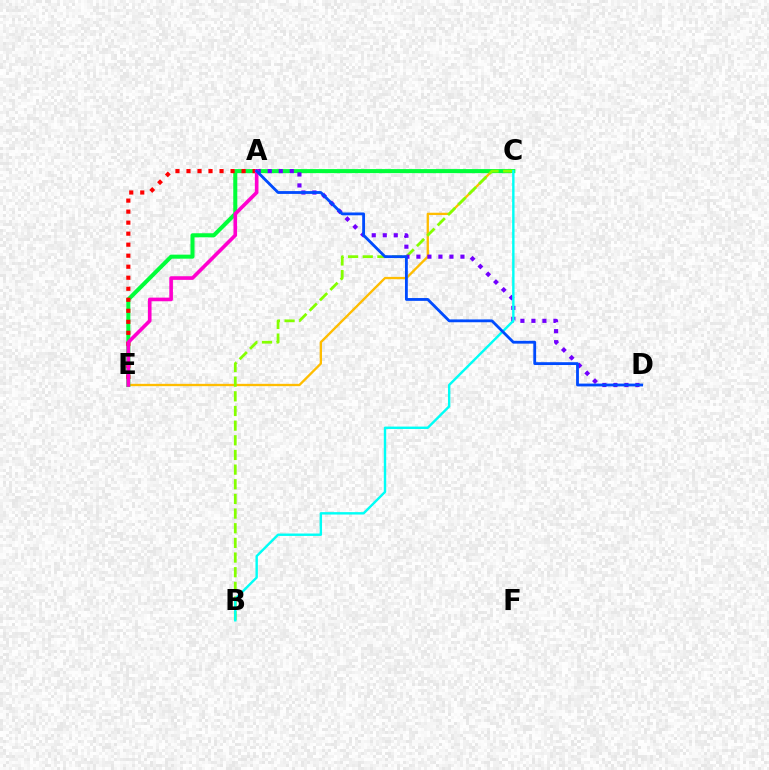{('C', 'E'): [{'color': '#ffbd00', 'line_style': 'solid', 'thickness': 1.67}, {'color': '#00ff39', 'line_style': 'solid', 'thickness': 2.91}], ('B', 'C'): [{'color': '#84ff00', 'line_style': 'dashed', 'thickness': 1.99}, {'color': '#00fff6', 'line_style': 'solid', 'thickness': 1.74}], ('A', 'D'): [{'color': '#7200ff', 'line_style': 'dotted', 'thickness': 2.99}, {'color': '#004bff', 'line_style': 'solid', 'thickness': 2.03}], ('A', 'E'): [{'color': '#ff0000', 'line_style': 'dotted', 'thickness': 2.99}, {'color': '#ff00cf', 'line_style': 'solid', 'thickness': 2.62}]}